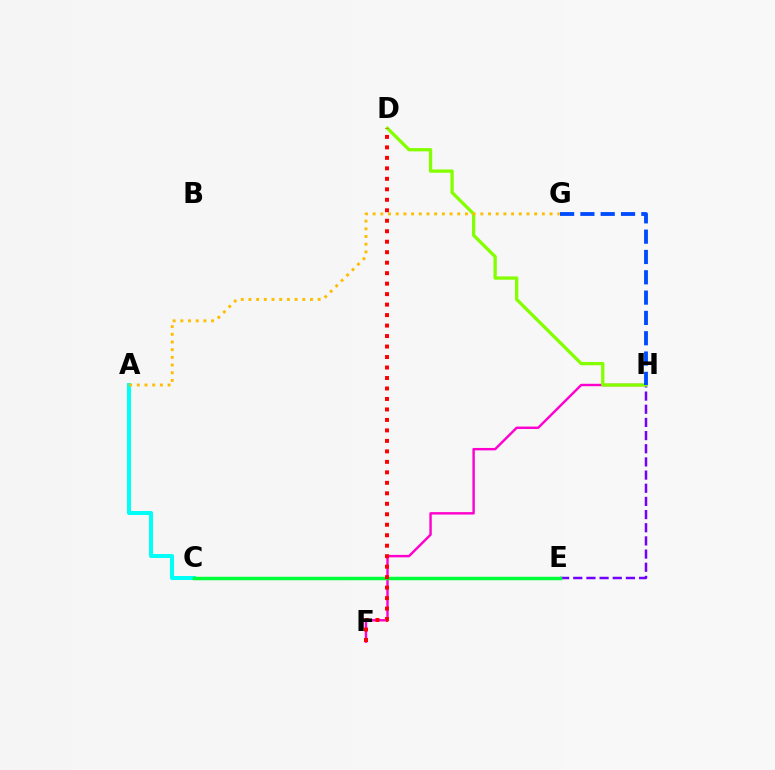{('F', 'H'): [{'color': '#ff00cf', 'line_style': 'solid', 'thickness': 1.74}], ('E', 'H'): [{'color': '#7200ff', 'line_style': 'dashed', 'thickness': 1.79}], ('A', 'C'): [{'color': '#00fff6', 'line_style': 'solid', 'thickness': 2.9}], ('D', 'H'): [{'color': '#84ff00', 'line_style': 'solid', 'thickness': 2.38}], ('C', 'E'): [{'color': '#00ff39', 'line_style': 'solid', 'thickness': 2.51}], ('G', 'H'): [{'color': '#004bff', 'line_style': 'dashed', 'thickness': 2.76}], ('D', 'F'): [{'color': '#ff0000', 'line_style': 'dotted', 'thickness': 2.85}], ('A', 'G'): [{'color': '#ffbd00', 'line_style': 'dotted', 'thickness': 2.09}]}